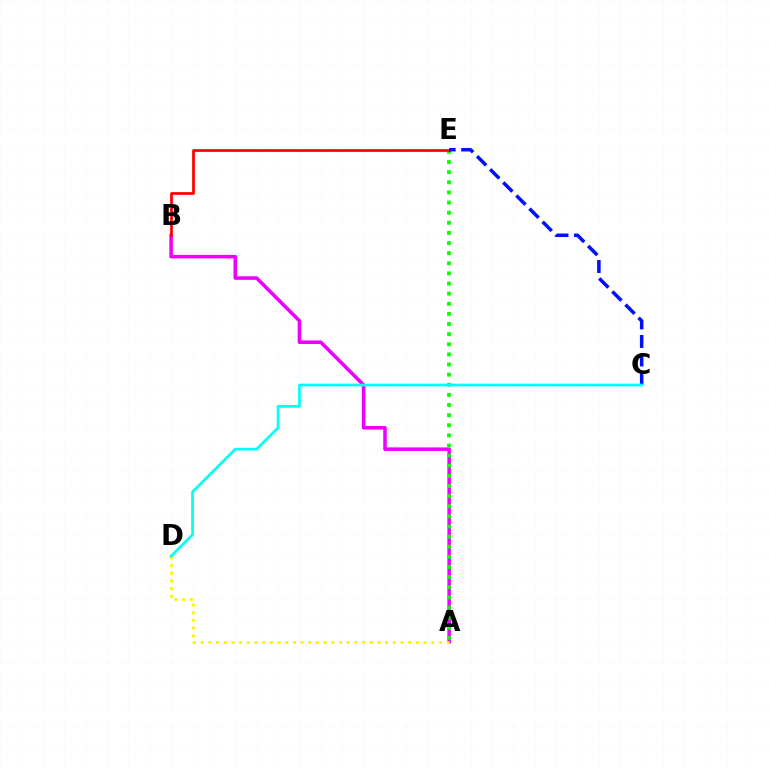{('A', 'B'): [{'color': '#ee00ff', 'line_style': 'solid', 'thickness': 2.55}], ('A', 'E'): [{'color': '#08ff00', 'line_style': 'dotted', 'thickness': 2.75}], ('B', 'E'): [{'color': '#ff0000', 'line_style': 'solid', 'thickness': 1.96}], ('A', 'D'): [{'color': '#fcf500', 'line_style': 'dotted', 'thickness': 2.09}], ('C', 'E'): [{'color': '#0010ff', 'line_style': 'dashed', 'thickness': 2.52}], ('C', 'D'): [{'color': '#00fff6', 'line_style': 'solid', 'thickness': 1.94}]}